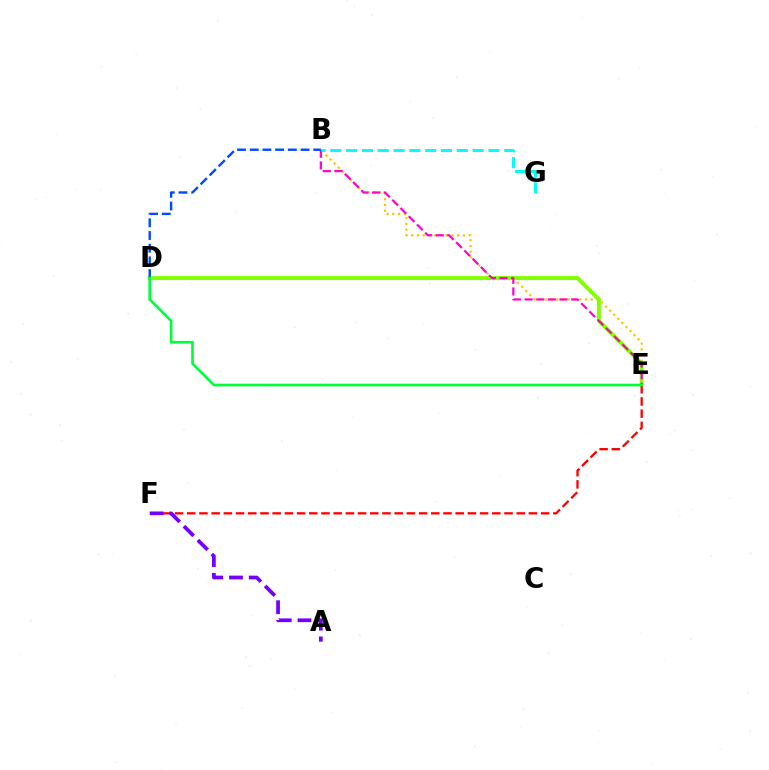{('B', 'E'): [{'color': '#ffbd00', 'line_style': 'dotted', 'thickness': 1.56}, {'color': '#ff00cf', 'line_style': 'dashed', 'thickness': 1.58}], ('D', 'E'): [{'color': '#84ff00', 'line_style': 'solid', 'thickness': 2.87}, {'color': '#00ff39', 'line_style': 'solid', 'thickness': 1.91}], ('E', 'F'): [{'color': '#ff0000', 'line_style': 'dashed', 'thickness': 1.66}], ('B', 'D'): [{'color': '#004bff', 'line_style': 'dashed', 'thickness': 1.73}], ('A', 'F'): [{'color': '#7200ff', 'line_style': 'dashed', 'thickness': 2.68}], ('B', 'G'): [{'color': '#00fff6', 'line_style': 'dashed', 'thickness': 2.15}]}